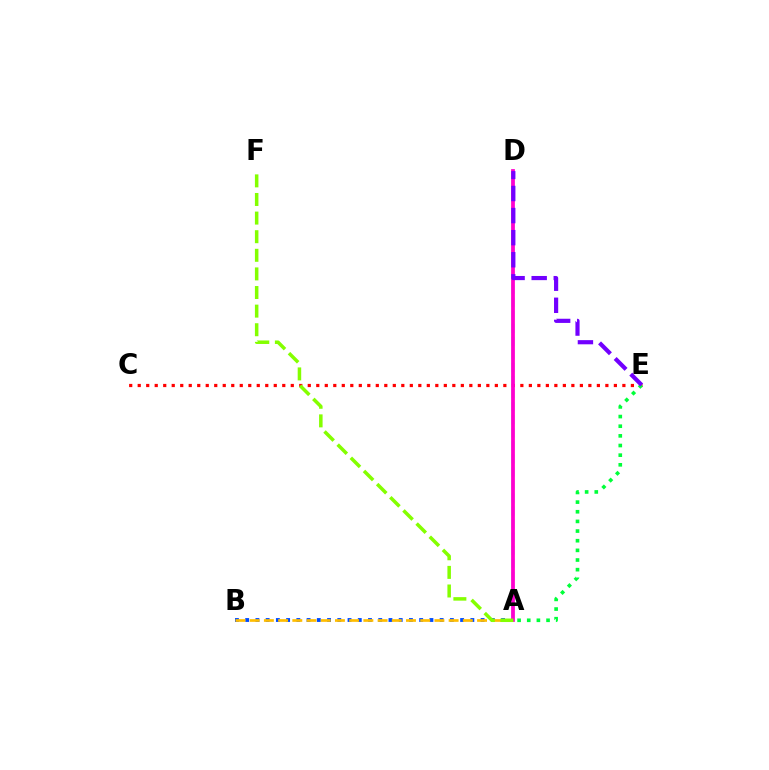{('A', 'D'): [{'color': '#00fff6', 'line_style': 'dashed', 'thickness': 1.77}, {'color': '#ff00cf', 'line_style': 'solid', 'thickness': 2.71}], ('A', 'B'): [{'color': '#004bff', 'line_style': 'dotted', 'thickness': 2.78}, {'color': '#ffbd00', 'line_style': 'dashed', 'thickness': 1.93}], ('C', 'E'): [{'color': '#ff0000', 'line_style': 'dotted', 'thickness': 2.31}], ('A', 'E'): [{'color': '#00ff39', 'line_style': 'dotted', 'thickness': 2.62}], ('A', 'F'): [{'color': '#84ff00', 'line_style': 'dashed', 'thickness': 2.53}], ('D', 'E'): [{'color': '#7200ff', 'line_style': 'dashed', 'thickness': 3.0}]}